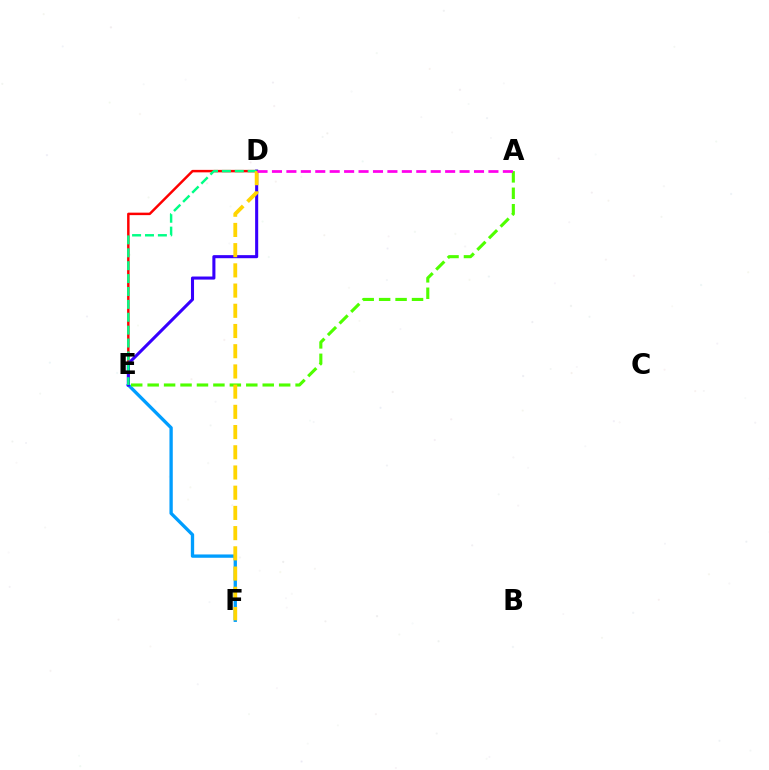{('D', 'E'): [{'color': '#ff0000', 'line_style': 'solid', 'thickness': 1.78}, {'color': '#3700ff', 'line_style': 'solid', 'thickness': 2.21}, {'color': '#00ff86', 'line_style': 'dashed', 'thickness': 1.75}], ('E', 'F'): [{'color': '#009eff', 'line_style': 'solid', 'thickness': 2.39}], ('A', 'E'): [{'color': '#4fff00', 'line_style': 'dashed', 'thickness': 2.23}], ('D', 'F'): [{'color': '#ffd500', 'line_style': 'dashed', 'thickness': 2.75}], ('A', 'D'): [{'color': '#ff00ed', 'line_style': 'dashed', 'thickness': 1.96}]}